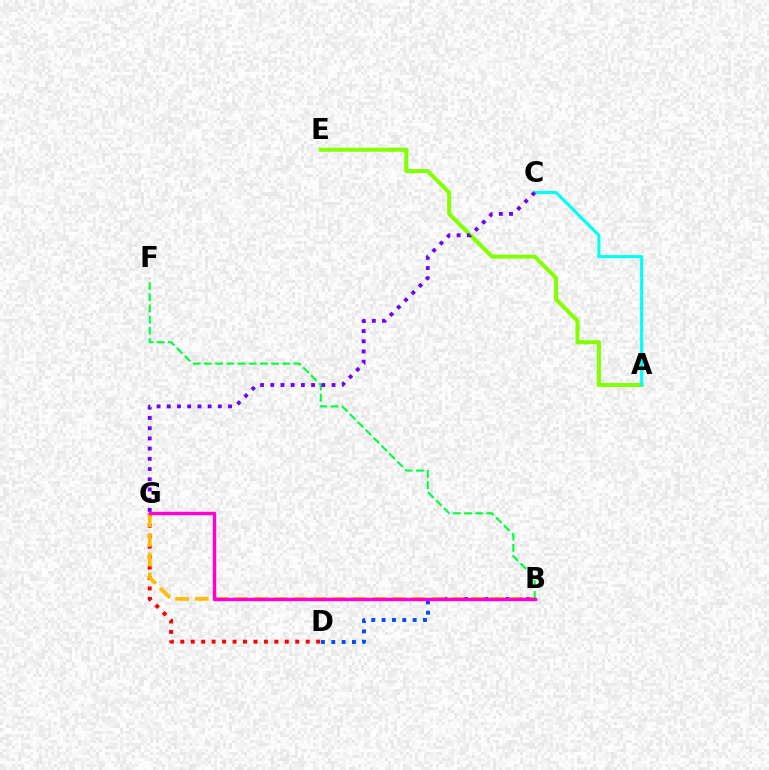{('B', 'D'): [{'color': '#004bff', 'line_style': 'dotted', 'thickness': 2.81}], ('D', 'G'): [{'color': '#ff0000', 'line_style': 'dotted', 'thickness': 2.84}], ('B', 'G'): [{'color': '#ffbd00', 'line_style': 'dashed', 'thickness': 2.68}, {'color': '#ff00cf', 'line_style': 'solid', 'thickness': 2.45}], ('B', 'F'): [{'color': '#00ff39', 'line_style': 'dashed', 'thickness': 1.52}], ('A', 'E'): [{'color': '#84ff00', 'line_style': 'solid', 'thickness': 2.9}], ('A', 'C'): [{'color': '#00fff6', 'line_style': 'solid', 'thickness': 2.25}], ('C', 'G'): [{'color': '#7200ff', 'line_style': 'dotted', 'thickness': 2.77}]}